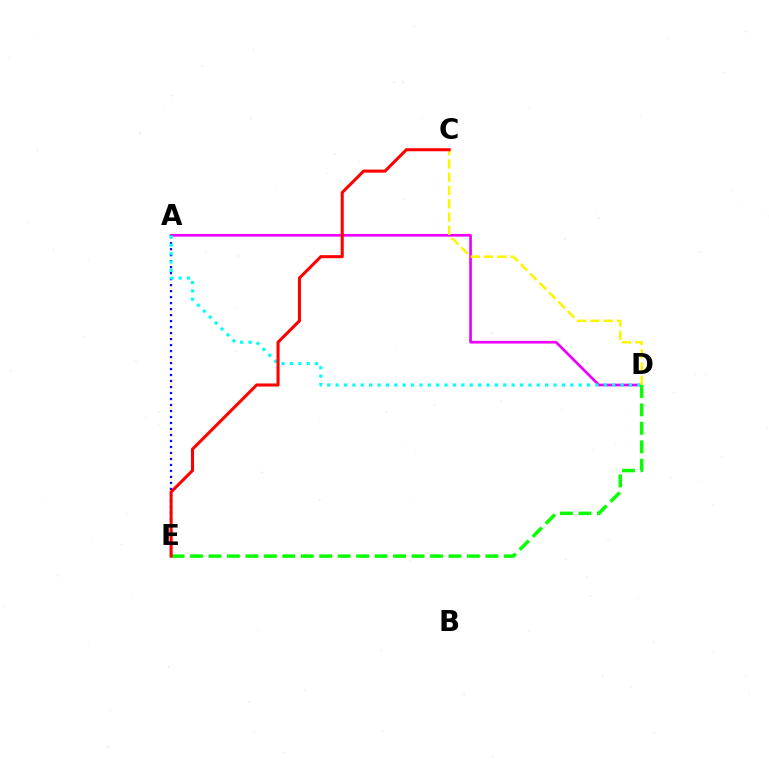{('A', 'D'): [{'color': '#ee00ff', 'line_style': 'solid', 'thickness': 1.93}, {'color': '#00fff6', 'line_style': 'dotted', 'thickness': 2.28}], ('A', 'E'): [{'color': '#0010ff', 'line_style': 'dotted', 'thickness': 1.63}], ('C', 'D'): [{'color': '#fcf500', 'line_style': 'dashed', 'thickness': 1.81}], ('D', 'E'): [{'color': '#08ff00', 'line_style': 'dashed', 'thickness': 2.51}], ('C', 'E'): [{'color': '#ff0000', 'line_style': 'solid', 'thickness': 2.2}]}